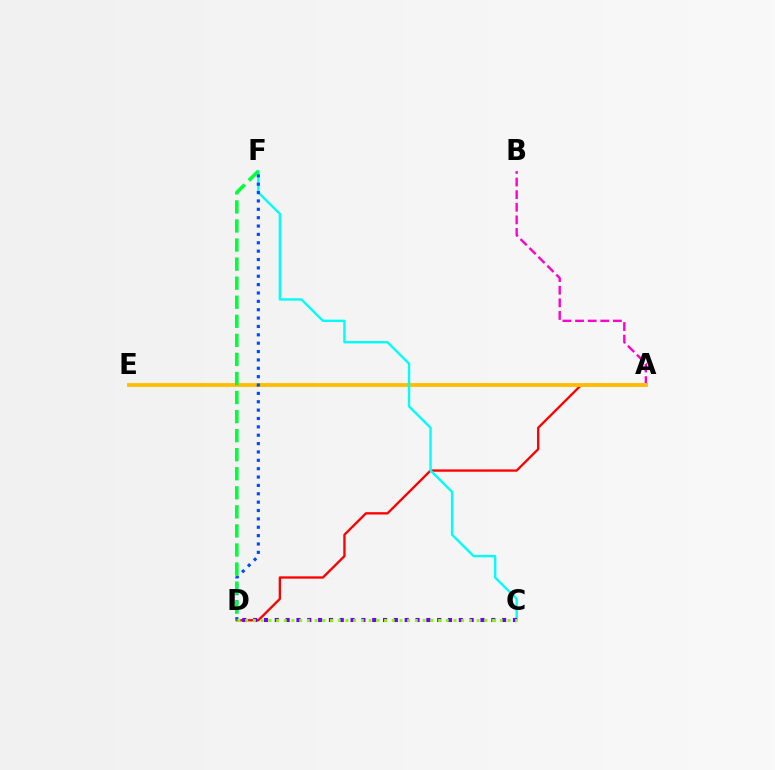{('A', 'D'): [{'color': '#ff0000', 'line_style': 'solid', 'thickness': 1.68}], ('A', 'B'): [{'color': '#ff00cf', 'line_style': 'dashed', 'thickness': 1.71}], ('A', 'E'): [{'color': '#ffbd00', 'line_style': 'solid', 'thickness': 2.75}], ('C', 'F'): [{'color': '#00fff6', 'line_style': 'solid', 'thickness': 1.72}], ('D', 'F'): [{'color': '#004bff', 'line_style': 'dotted', 'thickness': 2.27}, {'color': '#00ff39', 'line_style': 'dashed', 'thickness': 2.59}], ('C', 'D'): [{'color': '#7200ff', 'line_style': 'dotted', 'thickness': 2.94}, {'color': '#84ff00', 'line_style': 'dotted', 'thickness': 2.1}]}